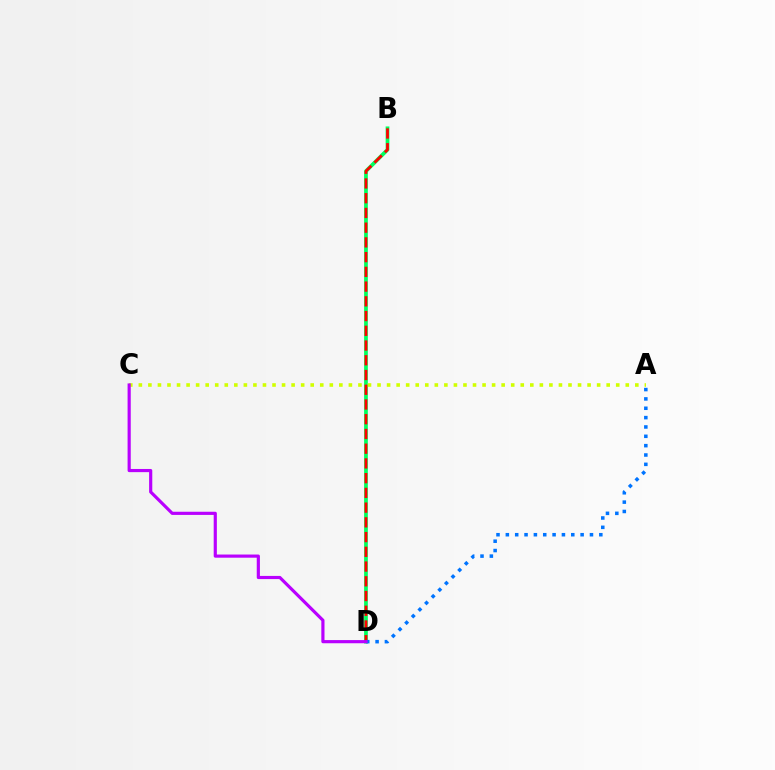{('B', 'D'): [{'color': '#00ff5c', 'line_style': 'solid', 'thickness': 2.69}, {'color': '#ff0000', 'line_style': 'dashed', 'thickness': 2.0}], ('A', 'C'): [{'color': '#d1ff00', 'line_style': 'dotted', 'thickness': 2.59}], ('A', 'D'): [{'color': '#0074ff', 'line_style': 'dotted', 'thickness': 2.54}], ('C', 'D'): [{'color': '#b900ff', 'line_style': 'solid', 'thickness': 2.28}]}